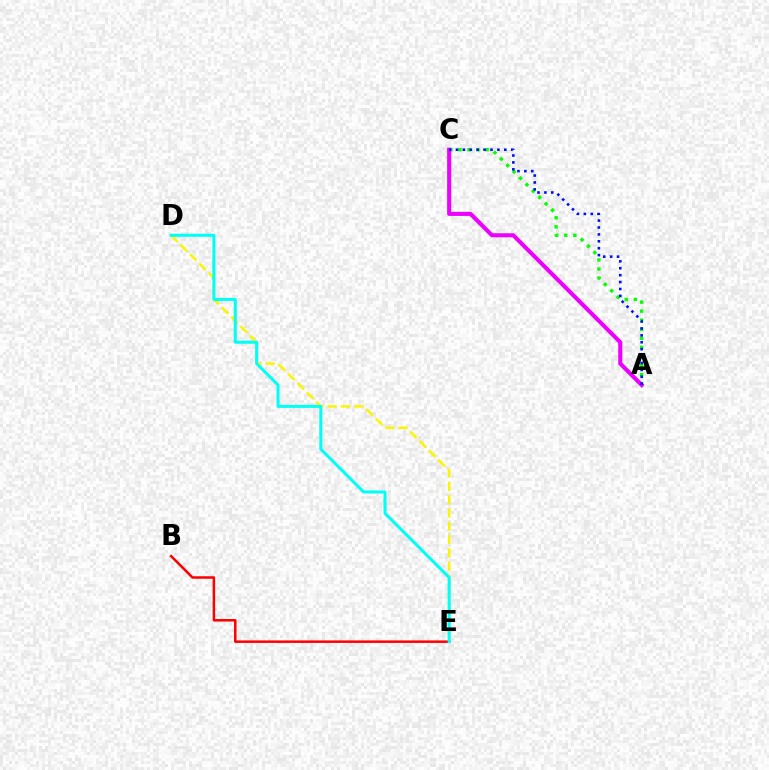{('D', 'E'): [{'color': '#fcf500', 'line_style': 'dashed', 'thickness': 1.8}, {'color': '#00fff6', 'line_style': 'solid', 'thickness': 2.17}], ('B', 'E'): [{'color': '#ff0000', 'line_style': 'solid', 'thickness': 1.8}], ('A', 'C'): [{'color': '#08ff00', 'line_style': 'dotted', 'thickness': 2.46}, {'color': '#ee00ff', 'line_style': 'solid', 'thickness': 2.94}, {'color': '#0010ff', 'line_style': 'dotted', 'thickness': 1.88}]}